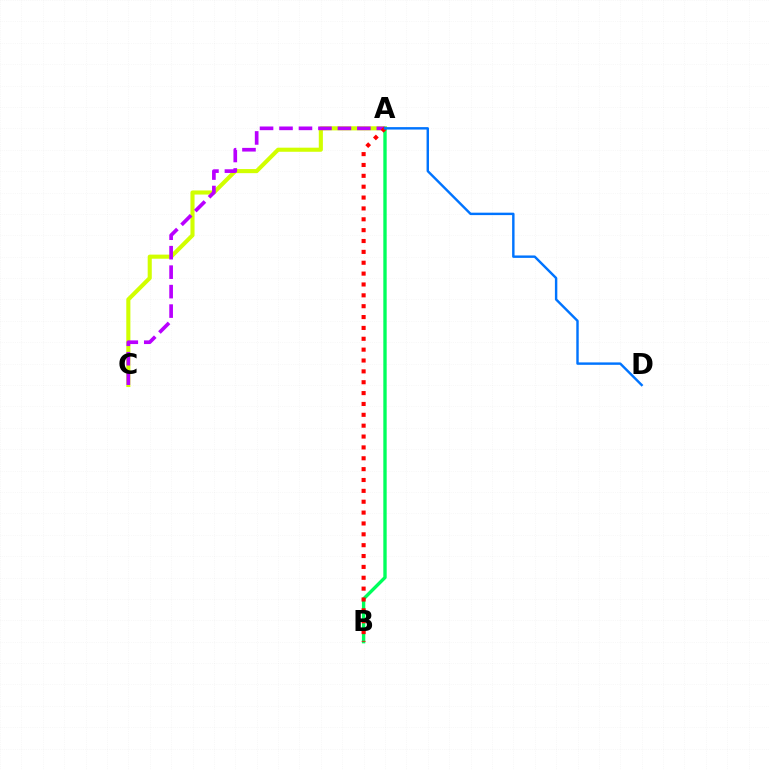{('A', 'C'): [{'color': '#d1ff00', 'line_style': 'solid', 'thickness': 2.95}, {'color': '#b900ff', 'line_style': 'dashed', 'thickness': 2.65}], ('A', 'B'): [{'color': '#00ff5c', 'line_style': 'solid', 'thickness': 2.42}, {'color': '#ff0000', 'line_style': 'dotted', 'thickness': 2.95}], ('A', 'D'): [{'color': '#0074ff', 'line_style': 'solid', 'thickness': 1.74}]}